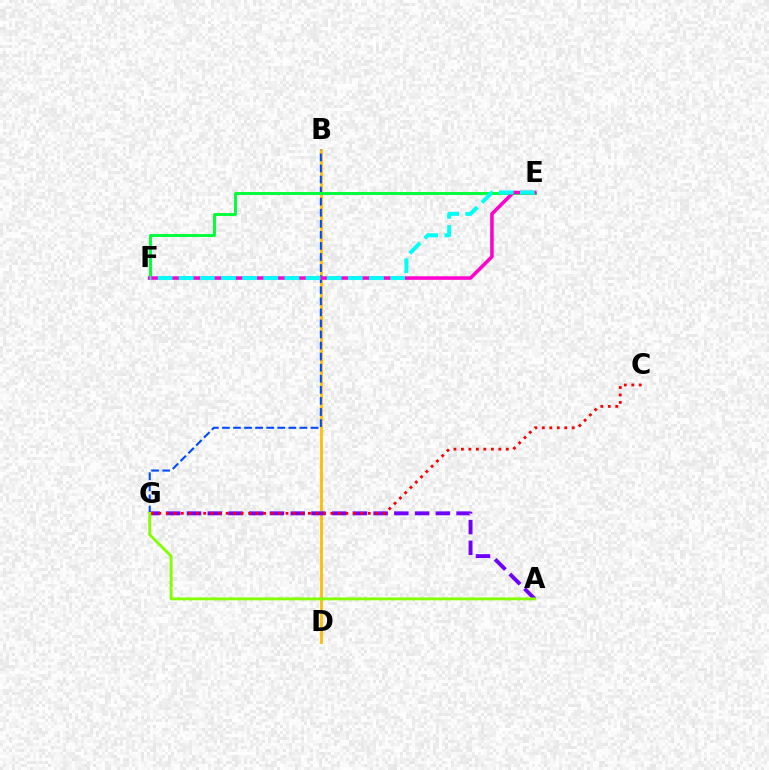{('B', 'D'): [{'color': '#ffbd00', 'line_style': 'solid', 'thickness': 2.01}], ('B', 'G'): [{'color': '#004bff', 'line_style': 'dashed', 'thickness': 1.5}], ('E', 'F'): [{'color': '#00ff39', 'line_style': 'solid', 'thickness': 2.1}, {'color': '#ff00cf', 'line_style': 'solid', 'thickness': 2.55}, {'color': '#00fff6', 'line_style': 'dashed', 'thickness': 2.87}], ('A', 'G'): [{'color': '#7200ff', 'line_style': 'dashed', 'thickness': 2.82}, {'color': '#84ff00', 'line_style': 'solid', 'thickness': 2.06}], ('C', 'G'): [{'color': '#ff0000', 'line_style': 'dotted', 'thickness': 2.03}]}